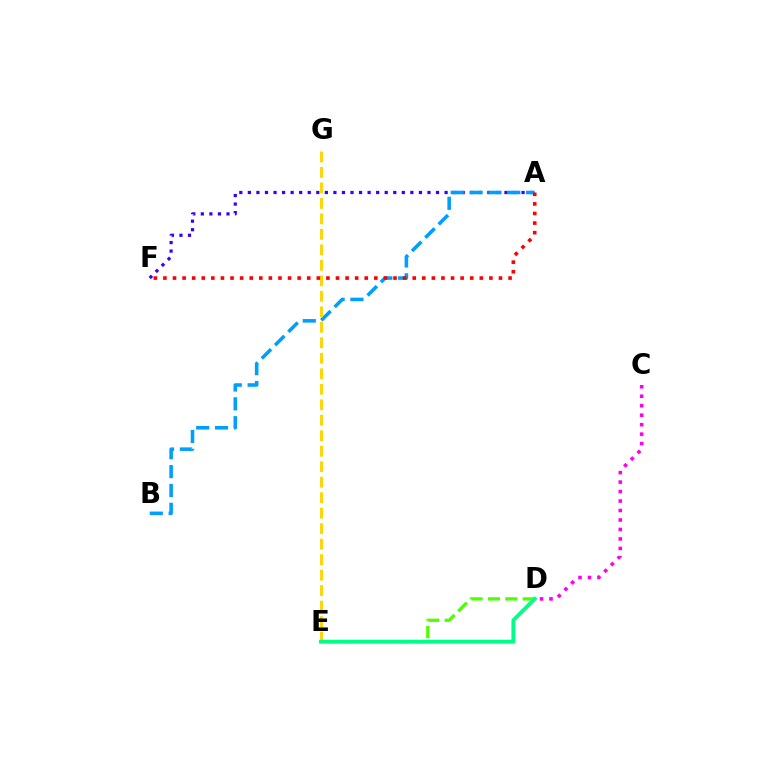{('A', 'F'): [{'color': '#3700ff', 'line_style': 'dotted', 'thickness': 2.32}, {'color': '#ff0000', 'line_style': 'dotted', 'thickness': 2.6}], ('A', 'B'): [{'color': '#009eff', 'line_style': 'dashed', 'thickness': 2.56}], ('C', 'D'): [{'color': '#ff00ed', 'line_style': 'dotted', 'thickness': 2.57}], ('E', 'G'): [{'color': '#ffd500', 'line_style': 'dashed', 'thickness': 2.1}], ('D', 'E'): [{'color': '#4fff00', 'line_style': 'dashed', 'thickness': 2.36}, {'color': '#00ff86', 'line_style': 'solid', 'thickness': 2.76}]}